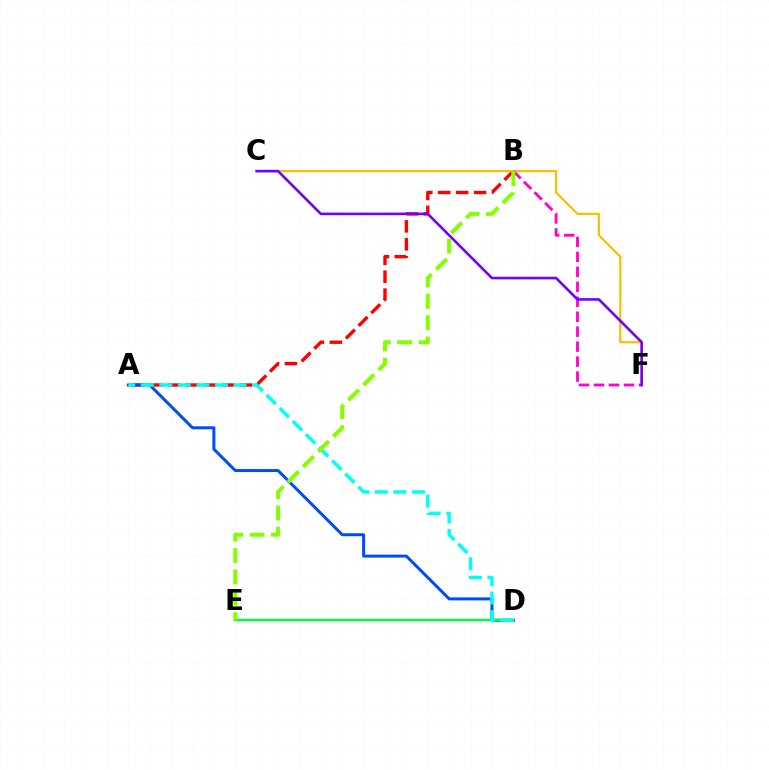{('A', 'B'): [{'color': '#ff0000', 'line_style': 'dashed', 'thickness': 2.44}], ('C', 'F'): [{'color': '#ffbd00', 'line_style': 'solid', 'thickness': 1.58}, {'color': '#7200ff', 'line_style': 'solid', 'thickness': 1.86}], ('A', 'D'): [{'color': '#004bff', 'line_style': 'solid', 'thickness': 2.14}, {'color': '#00fff6', 'line_style': 'dashed', 'thickness': 2.52}], ('B', 'F'): [{'color': '#ff00cf', 'line_style': 'dashed', 'thickness': 2.03}], ('D', 'E'): [{'color': '#00ff39', 'line_style': 'solid', 'thickness': 1.77}], ('B', 'E'): [{'color': '#84ff00', 'line_style': 'dashed', 'thickness': 2.9}]}